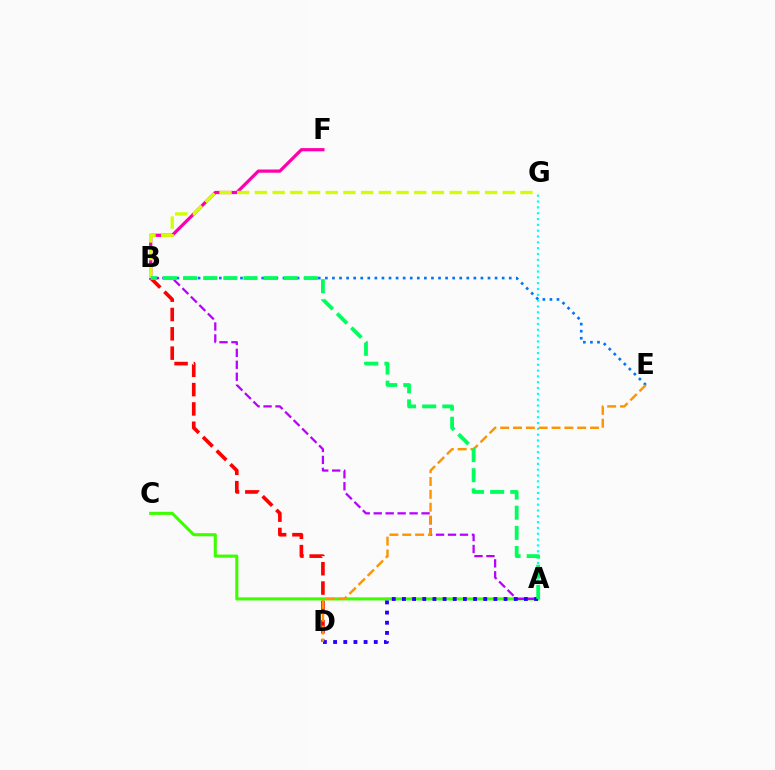{('A', 'G'): [{'color': '#00fff6', 'line_style': 'dotted', 'thickness': 1.58}], ('B', 'D'): [{'color': '#ff0000', 'line_style': 'dashed', 'thickness': 2.63}], ('B', 'F'): [{'color': '#ff00ac', 'line_style': 'solid', 'thickness': 2.32}], ('B', 'E'): [{'color': '#0074ff', 'line_style': 'dotted', 'thickness': 1.92}], ('A', 'C'): [{'color': '#3dff00', 'line_style': 'solid', 'thickness': 2.22}], ('A', 'B'): [{'color': '#b900ff', 'line_style': 'dashed', 'thickness': 1.62}, {'color': '#00ff5c', 'line_style': 'dashed', 'thickness': 2.74}], ('A', 'D'): [{'color': '#2500ff', 'line_style': 'dotted', 'thickness': 2.76}], ('B', 'G'): [{'color': '#d1ff00', 'line_style': 'dashed', 'thickness': 2.41}], ('D', 'E'): [{'color': '#ff9400', 'line_style': 'dashed', 'thickness': 1.74}]}